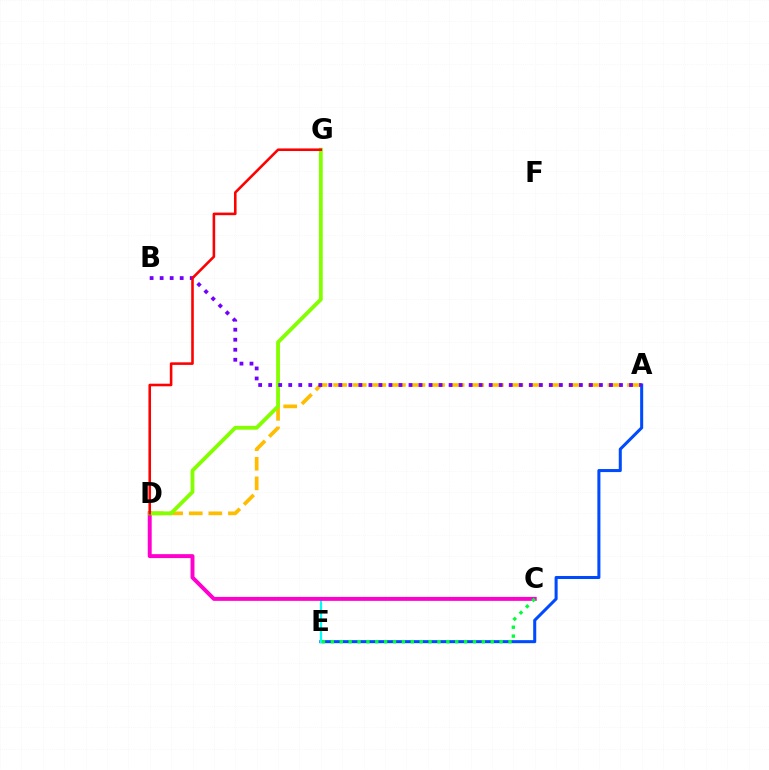{('A', 'E'): [{'color': '#004bff', 'line_style': 'solid', 'thickness': 2.19}], ('A', 'D'): [{'color': '#ffbd00', 'line_style': 'dashed', 'thickness': 2.66}], ('C', 'E'): [{'color': '#00fff6', 'line_style': 'solid', 'thickness': 1.61}, {'color': '#00ff39', 'line_style': 'dotted', 'thickness': 2.41}], ('C', 'D'): [{'color': '#ff00cf', 'line_style': 'solid', 'thickness': 2.84}], ('D', 'G'): [{'color': '#84ff00', 'line_style': 'solid', 'thickness': 2.76}, {'color': '#ff0000', 'line_style': 'solid', 'thickness': 1.86}], ('A', 'B'): [{'color': '#7200ff', 'line_style': 'dotted', 'thickness': 2.72}]}